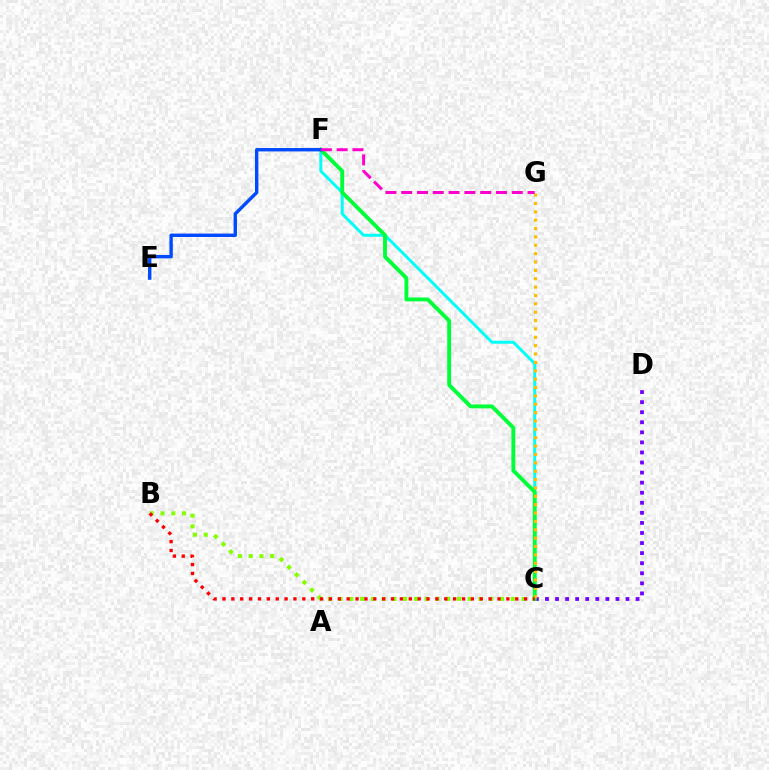{('B', 'C'): [{'color': '#84ff00', 'line_style': 'dotted', 'thickness': 2.92}, {'color': '#ff0000', 'line_style': 'dotted', 'thickness': 2.41}], ('C', 'F'): [{'color': '#00fff6', 'line_style': 'solid', 'thickness': 2.13}, {'color': '#00ff39', 'line_style': 'solid', 'thickness': 2.81}], ('C', 'D'): [{'color': '#7200ff', 'line_style': 'dotted', 'thickness': 2.73}], ('E', 'F'): [{'color': '#004bff', 'line_style': 'solid', 'thickness': 2.45}], ('C', 'G'): [{'color': '#ffbd00', 'line_style': 'dotted', 'thickness': 2.27}], ('F', 'G'): [{'color': '#ff00cf', 'line_style': 'dashed', 'thickness': 2.15}]}